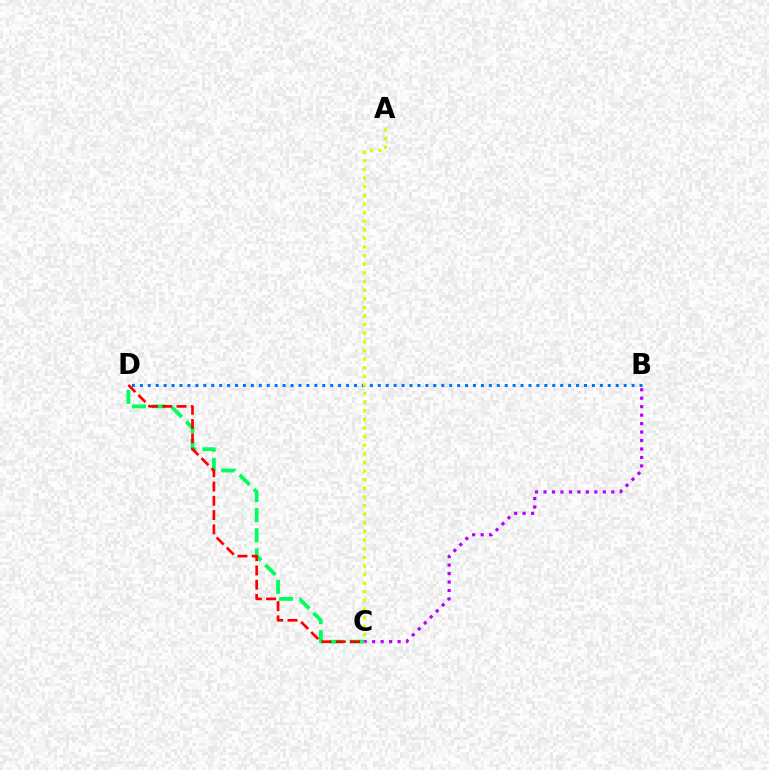{('C', 'D'): [{'color': '#00ff5c', 'line_style': 'dashed', 'thickness': 2.74}, {'color': '#ff0000', 'line_style': 'dashed', 'thickness': 1.94}], ('B', 'D'): [{'color': '#0074ff', 'line_style': 'dotted', 'thickness': 2.15}], ('B', 'C'): [{'color': '#b900ff', 'line_style': 'dotted', 'thickness': 2.3}], ('A', 'C'): [{'color': '#d1ff00', 'line_style': 'dotted', 'thickness': 2.34}]}